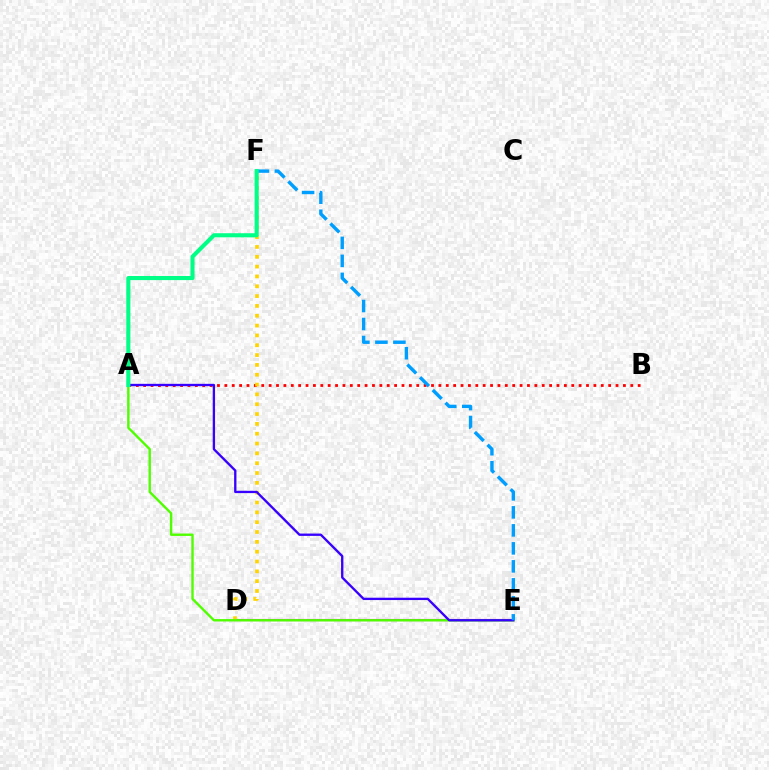{('D', 'E'): [{'color': '#ff00ed', 'line_style': 'solid', 'thickness': 1.54}], ('A', 'B'): [{'color': '#ff0000', 'line_style': 'dotted', 'thickness': 2.01}], ('D', 'F'): [{'color': '#ffd500', 'line_style': 'dotted', 'thickness': 2.67}], ('A', 'E'): [{'color': '#4fff00', 'line_style': 'solid', 'thickness': 1.72}, {'color': '#3700ff', 'line_style': 'solid', 'thickness': 1.68}], ('E', 'F'): [{'color': '#009eff', 'line_style': 'dashed', 'thickness': 2.44}], ('A', 'F'): [{'color': '#00ff86', 'line_style': 'solid', 'thickness': 2.95}]}